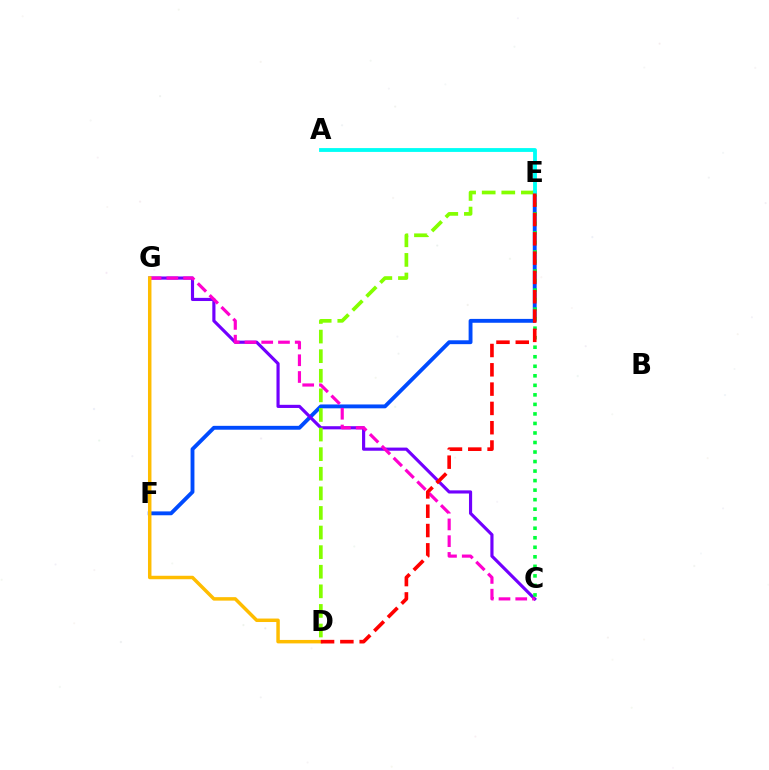{('E', 'F'): [{'color': '#004bff', 'line_style': 'solid', 'thickness': 2.78}], ('C', 'G'): [{'color': '#7200ff', 'line_style': 'solid', 'thickness': 2.27}, {'color': '#ff00cf', 'line_style': 'dashed', 'thickness': 2.28}], ('D', 'E'): [{'color': '#84ff00', 'line_style': 'dashed', 'thickness': 2.66}, {'color': '#ff0000', 'line_style': 'dashed', 'thickness': 2.62}], ('C', 'E'): [{'color': '#00ff39', 'line_style': 'dotted', 'thickness': 2.59}], ('A', 'E'): [{'color': '#00fff6', 'line_style': 'solid', 'thickness': 2.76}], ('D', 'G'): [{'color': '#ffbd00', 'line_style': 'solid', 'thickness': 2.5}]}